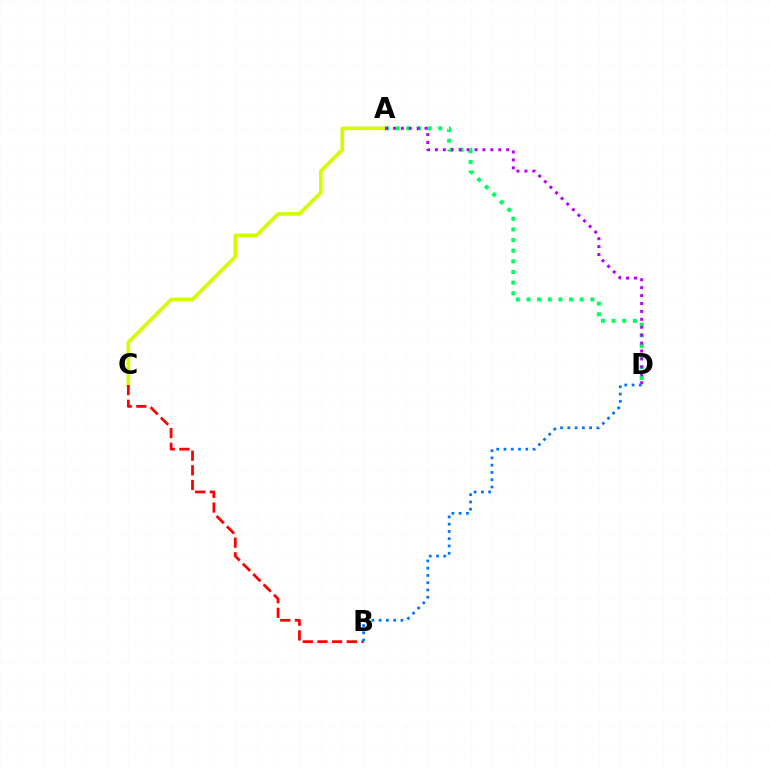{('A', 'D'): [{'color': '#00ff5c', 'line_style': 'dotted', 'thickness': 2.89}, {'color': '#b900ff', 'line_style': 'dotted', 'thickness': 2.15}], ('A', 'C'): [{'color': '#d1ff00', 'line_style': 'solid', 'thickness': 2.62}], ('B', 'C'): [{'color': '#ff0000', 'line_style': 'dashed', 'thickness': 1.99}], ('B', 'D'): [{'color': '#0074ff', 'line_style': 'dotted', 'thickness': 1.97}]}